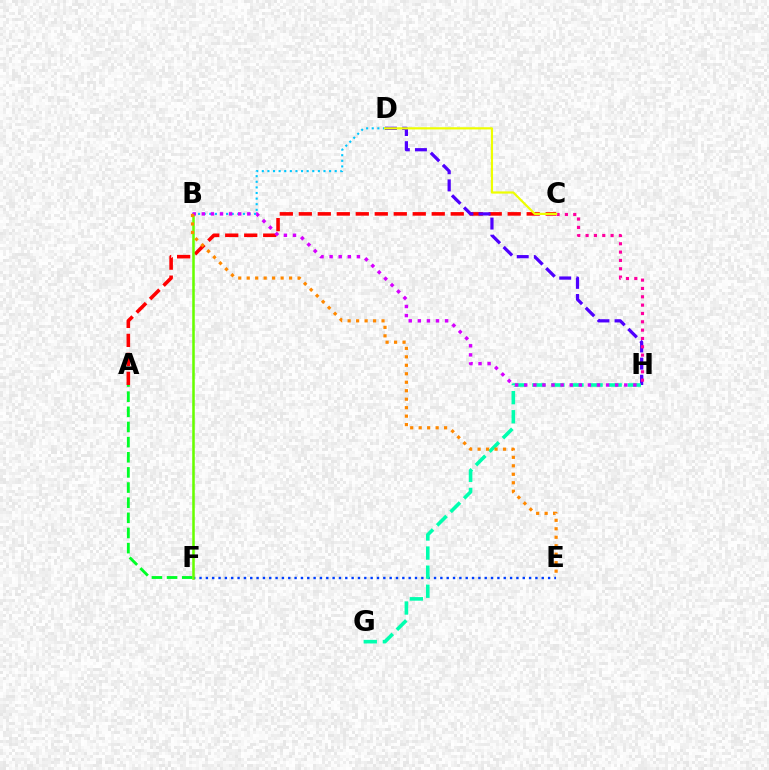{('E', 'F'): [{'color': '#003fff', 'line_style': 'dotted', 'thickness': 1.72}], ('B', 'D'): [{'color': '#00c7ff', 'line_style': 'dotted', 'thickness': 1.52}], ('A', 'F'): [{'color': '#00ff27', 'line_style': 'dashed', 'thickness': 2.06}], ('A', 'C'): [{'color': '#ff0000', 'line_style': 'dashed', 'thickness': 2.58}], ('D', 'H'): [{'color': '#4f00ff', 'line_style': 'dashed', 'thickness': 2.33}], ('B', 'F'): [{'color': '#66ff00', 'line_style': 'solid', 'thickness': 1.83}], ('G', 'H'): [{'color': '#00ffaf', 'line_style': 'dashed', 'thickness': 2.59}], ('B', 'H'): [{'color': '#d600ff', 'line_style': 'dotted', 'thickness': 2.47}], ('C', 'H'): [{'color': '#ff00a0', 'line_style': 'dotted', 'thickness': 2.26}], ('B', 'E'): [{'color': '#ff8800', 'line_style': 'dotted', 'thickness': 2.3}], ('C', 'D'): [{'color': '#eeff00', 'line_style': 'solid', 'thickness': 1.58}]}